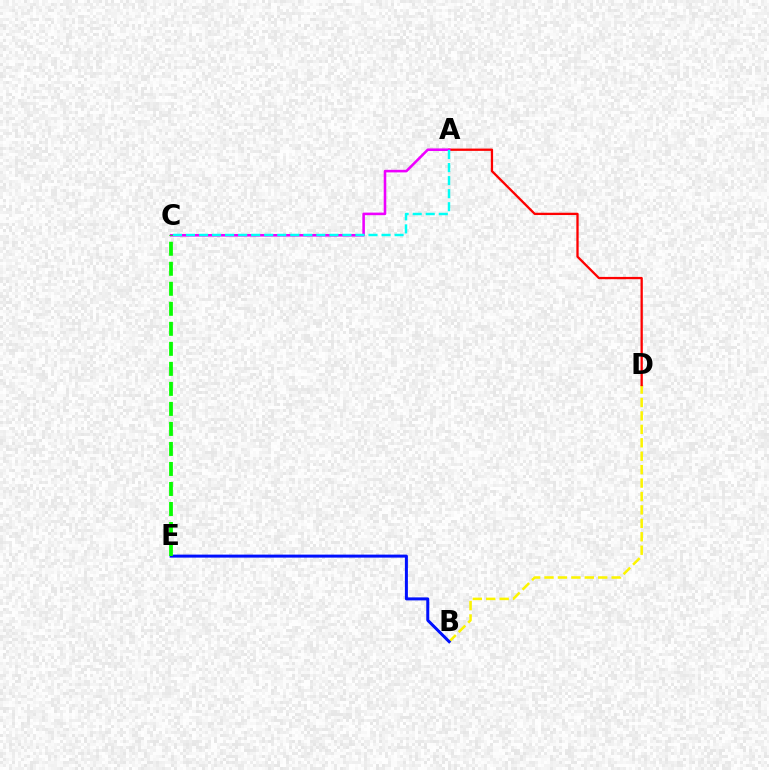{('B', 'D'): [{'color': '#fcf500', 'line_style': 'dashed', 'thickness': 1.82}], ('B', 'E'): [{'color': '#0010ff', 'line_style': 'solid', 'thickness': 2.16}], ('A', 'D'): [{'color': '#ff0000', 'line_style': 'solid', 'thickness': 1.65}], ('A', 'C'): [{'color': '#ee00ff', 'line_style': 'solid', 'thickness': 1.85}, {'color': '#00fff6', 'line_style': 'dashed', 'thickness': 1.77}], ('C', 'E'): [{'color': '#08ff00', 'line_style': 'dashed', 'thickness': 2.72}]}